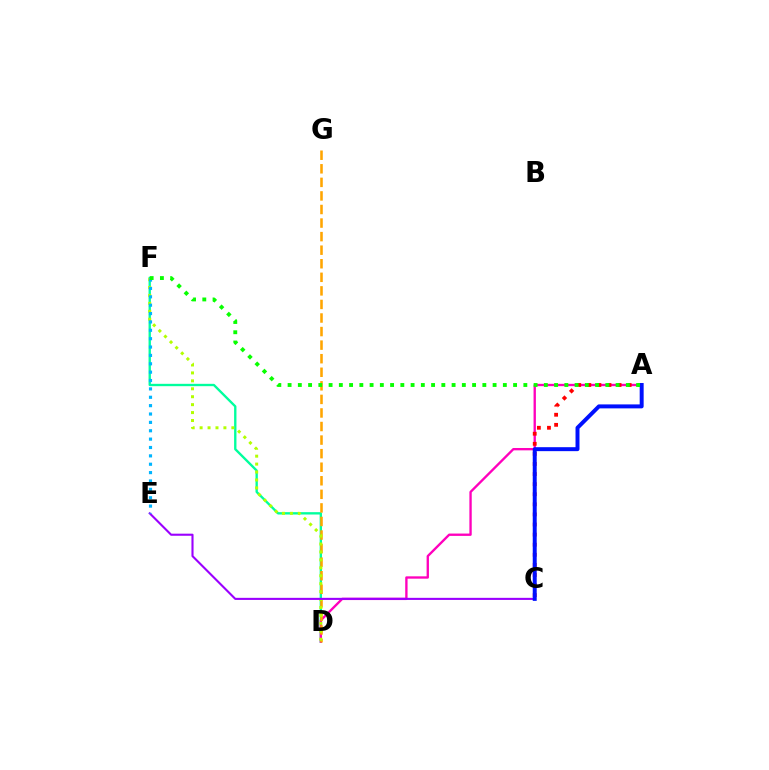{('D', 'F'): [{'color': '#00ff9d', 'line_style': 'solid', 'thickness': 1.69}, {'color': '#b3ff00', 'line_style': 'dotted', 'thickness': 2.16}], ('A', 'D'): [{'color': '#ff00bd', 'line_style': 'solid', 'thickness': 1.69}], ('A', 'C'): [{'color': '#ff0000', 'line_style': 'dotted', 'thickness': 2.74}, {'color': '#0010ff', 'line_style': 'solid', 'thickness': 2.85}], ('D', 'G'): [{'color': '#ffa500', 'line_style': 'dashed', 'thickness': 1.84}], ('C', 'E'): [{'color': '#9b00ff', 'line_style': 'solid', 'thickness': 1.51}], ('E', 'F'): [{'color': '#00b5ff', 'line_style': 'dotted', 'thickness': 2.27}], ('A', 'F'): [{'color': '#08ff00', 'line_style': 'dotted', 'thickness': 2.78}]}